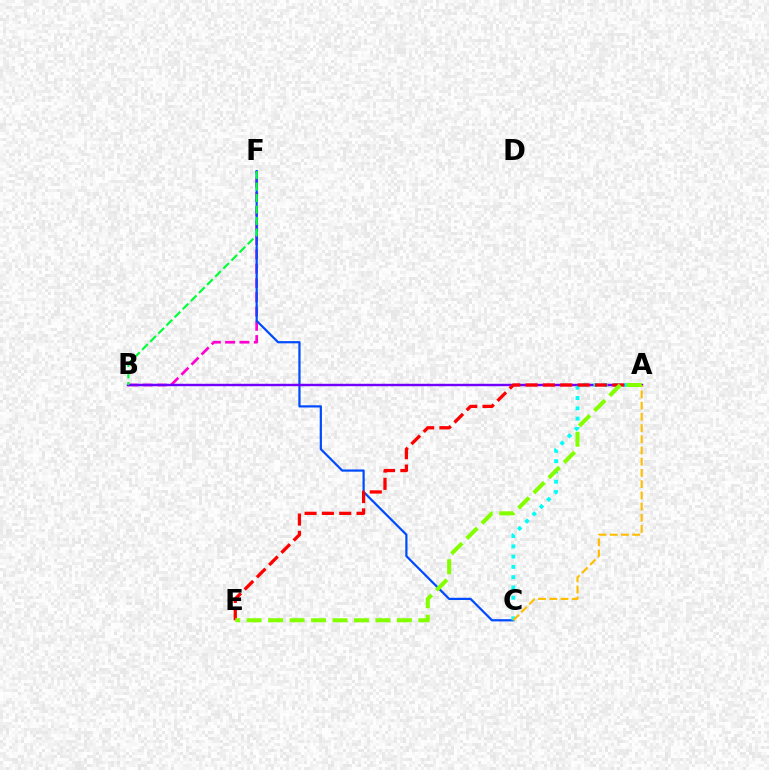{('B', 'F'): [{'color': '#ff00cf', 'line_style': 'dashed', 'thickness': 1.94}, {'color': '#00ff39', 'line_style': 'dashed', 'thickness': 1.56}], ('C', 'F'): [{'color': '#004bff', 'line_style': 'solid', 'thickness': 1.6}], ('A', 'B'): [{'color': '#7200ff', 'line_style': 'solid', 'thickness': 1.75}], ('A', 'C'): [{'color': '#00fff6', 'line_style': 'dotted', 'thickness': 2.8}, {'color': '#ffbd00', 'line_style': 'dashed', 'thickness': 1.52}], ('A', 'E'): [{'color': '#ff0000', 'line_style': 'dashed', 'thickness': 2.35}, {'color': '#84ff00', 'line_style': 'dashed', 'thickness': 2.92}]}